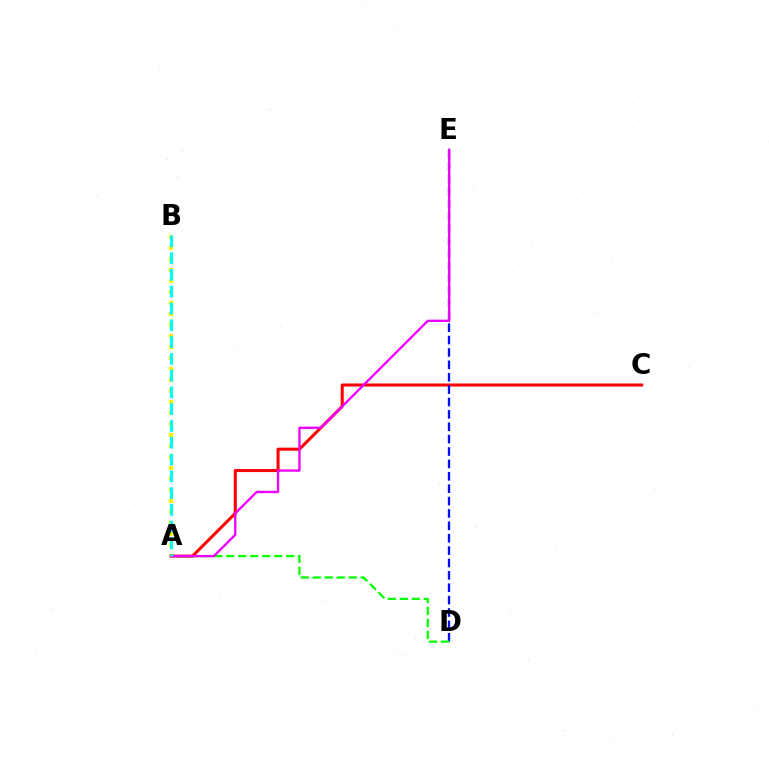{('A', 'B'): [{'color': '#fcf500', 'line_style': 'dotted', 'thickness': 2.99}, {'color': '#00fff6', 'line_style': 'dashed', 'thickness': 2.28}], ('A', 'C'): [{'color': '#ff0000', 'line_style': 'solid', 'thickness': 2.18}], ('D', 'E'): [{'color': '#0010ff', 'line_style': 'dashed', 'thickness': 1.68}], ('A', 'D'): [{'color': '#08ff00', 'line_style': 'dashed', 'thickness': 1.63}], ('A', 'E'): [{'color': '#ee00ff', 'line_style': 'solid', 'thickness': 1.69}]}